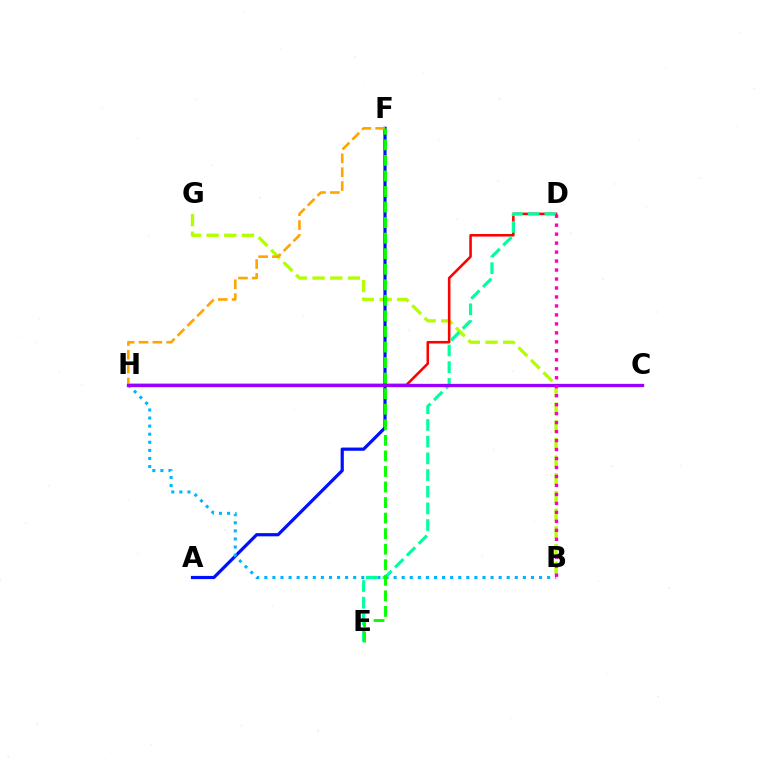{('B', 'G'): [{'color': '#b3ff00', 'line_style': 'dashed', 'thickness': 2.4}], ('A', 'F'): [{'color': '#0010ff', 'line_style': 'solid', 'thickness': 2.31}], ('D', 'H'): [{'color': '#ff0000', 'line_style': 'solid', 'thickness': 1.85}], ('B', 'H'): [{'color': '#00b5ff', 'line_style': 'dotted', 'thickness': 2.2}], ('F', 'H'): [{'color': '#ffa500', 'line_style': 'dashed', 'thickness': 1.88}], ('D', 'E'): [{'color': '#00ff9d', 'line_style': 'dashed', 'thickness': 2.27}], ('C', 'H'): [{'color': '#9b00ff', 'line_style': 'solid', 'thickness': 2.39}], ('E', 'F'): [{'color': '#08ff00', 'line_style': 'dashed', 'thickness': 2.11}], ('B', 'D'): [{'color': '#ff00bd', 'line_style': 'dotted', 'thickness': 2.44}]}